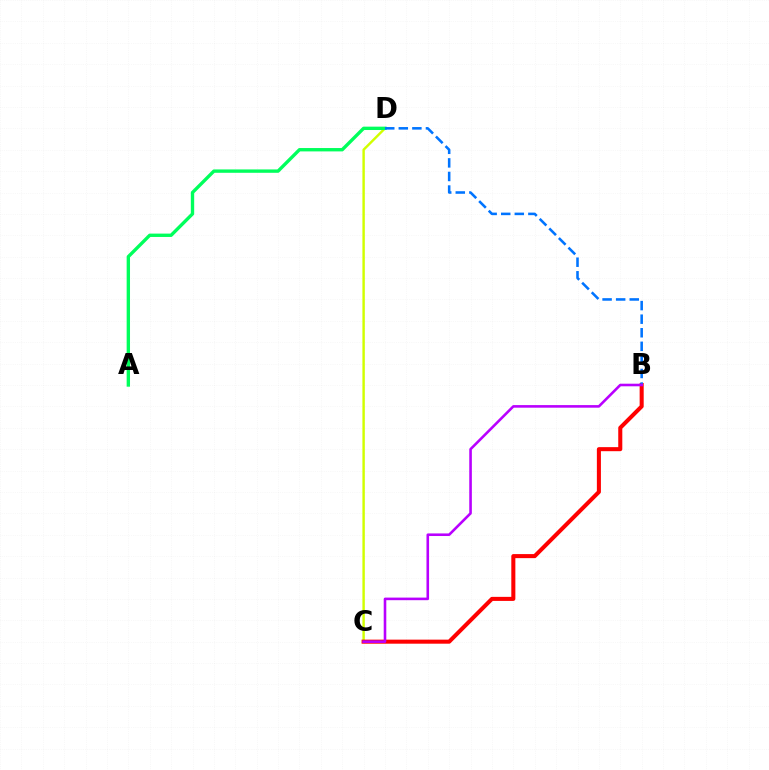{('C', 'D'): [{'color': '#d1ff00', 'line_style': 'solid', 'thickness': 1.75}], ('A', 'D'): [{'color': '#00ff5c', 'line_style': 'solid', 'thickness': 2.42}], ('B', 'C'): [{'color': '#ff0000', 'line_style': 'solid', 'thickness': 2.92}, {'color': '#b900ff', 'line_style': 'solid', 'thickness': 1.87}], ('B', 'D'): [{'color': '#0074ff', 'line_style': 'dashed', 'thickness': 1.84}]}